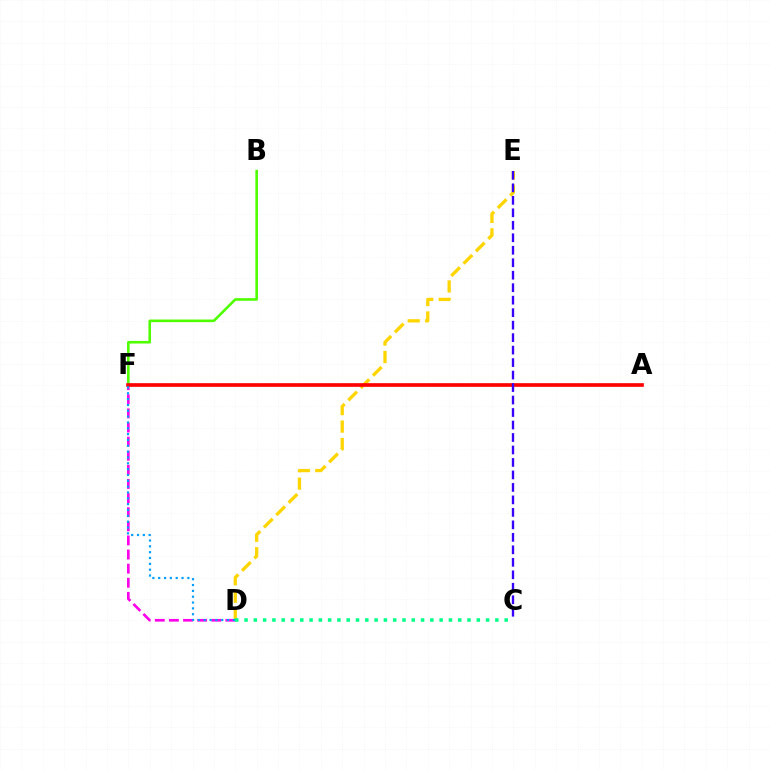{('D', 'E'): [{'color': '#ffd500', 'line_style': 'dashed', 'thickness': 2.37}], ('D', 'F'): [{'color': '#ff00ed', 'line_style': 'dashed', 'thickness': 1.92}, {'color': '#009eff', 'line_style': 'dotted', 'thickness': 1.59}], ('B', 'F'): [{'color': '#4fff00', 'line_style': 'solid', 'thickness': 1.88}], ('A', 'F'): [{'color': '#ff0000', 'line_style': 'solid', 'thickness': 2.63}], ('C', 'D'): [{'color': '#00ff86', 'line_style': 'dotted', 'thickness': 2.52}], ('C', 'E'): [{'color': '#3700ff', 'line_style': 'dashed', 'thickness': 1.7}]}